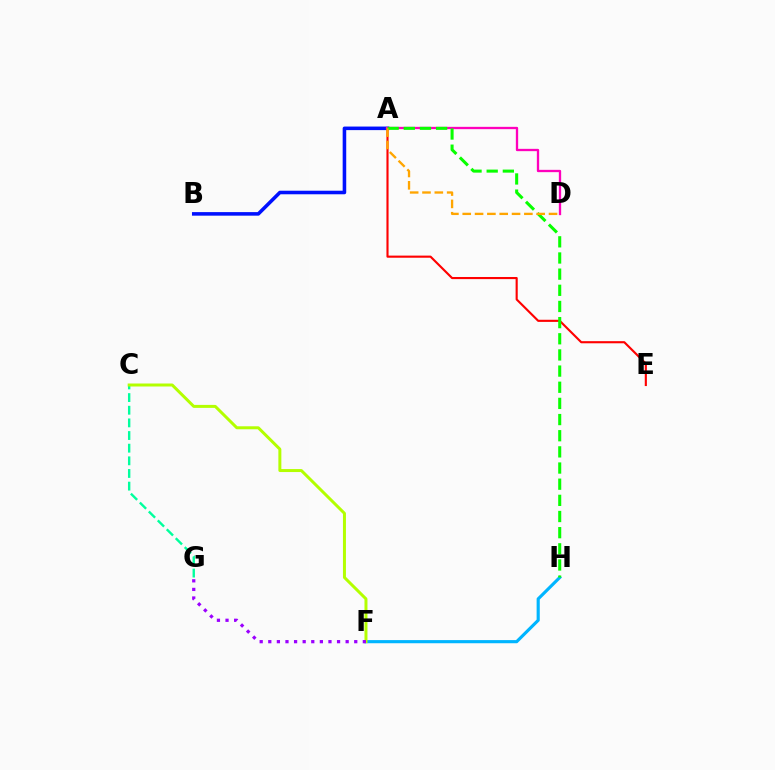{('A', 'B'): [{'color': '#0010ff', 'line_style': 'solid', 'thickness': 2.56}], ('A', 'E'): [{'color': '#ff0000', 'line_style': 'solid', 'thickness': 1.53}], ('A', 'D'): [{'color': '#ff00bd', 'line_style': 'solid', 'thickness': 1.66}, {'color': '#ffa500', 'line_style': 'dashed', 'thickness': 1.67}], ('F', 'H'): [{'color': '#00b5ff', 'line_style': 'solid', 'thickness': 2.26}], ('C', 'G'): [{'color': '#00ff9d', 'line_style': 'dashed', 'thickness': 1.72}], ('A', 'H'): [{'color': '#08ff00', 'line_style': 'dashed', 'thickness': 2.2}], ('C', 'F'): [{'color': '#b3ff00', 'line_style': 'solid', 'thickness': 2.15}], ('F', 'G'): [{'color': '#9b00ff', 'line_style': 'dotted', 'thickness': 2.34}]}